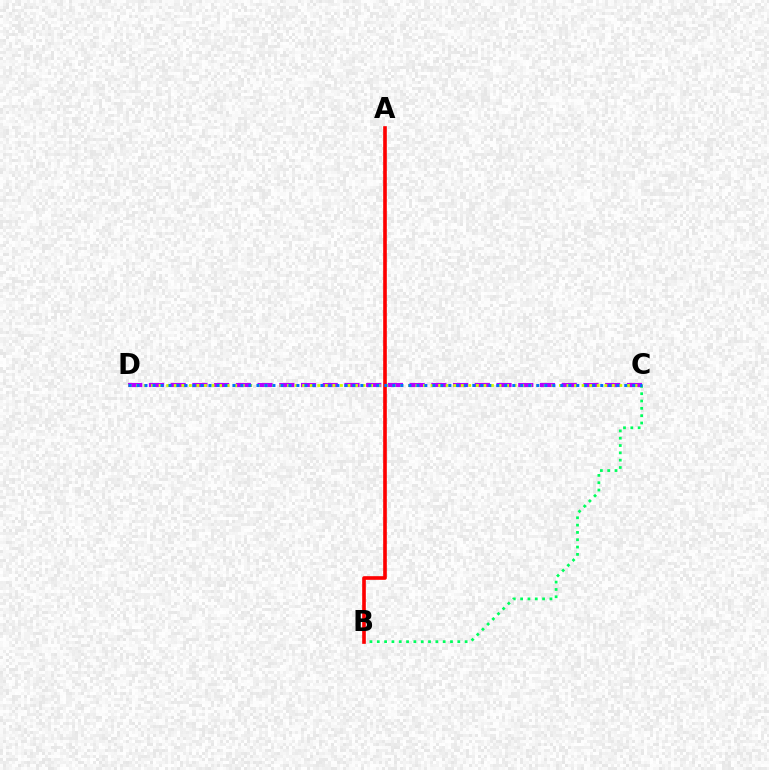{('B', 'C'): [{'color': '#00ff5c', 'line_style': 'dotted', 'thickness': 1.99}], ('A', 'B'): [{'color': '#ff0000', 'line_style': 'solid', 'thickness': 2.62}], ('C', 'D'): [{'color': '#b900ff', 'line_style': 'dashed', 'thickness': 2.95}, {'color': '#d1ff00', 'line_style': 'dotted', 'thickness': 2.05}, {'color': '#0074ff', 'line_style': 'dotted', 'thickness': 2.17}]}